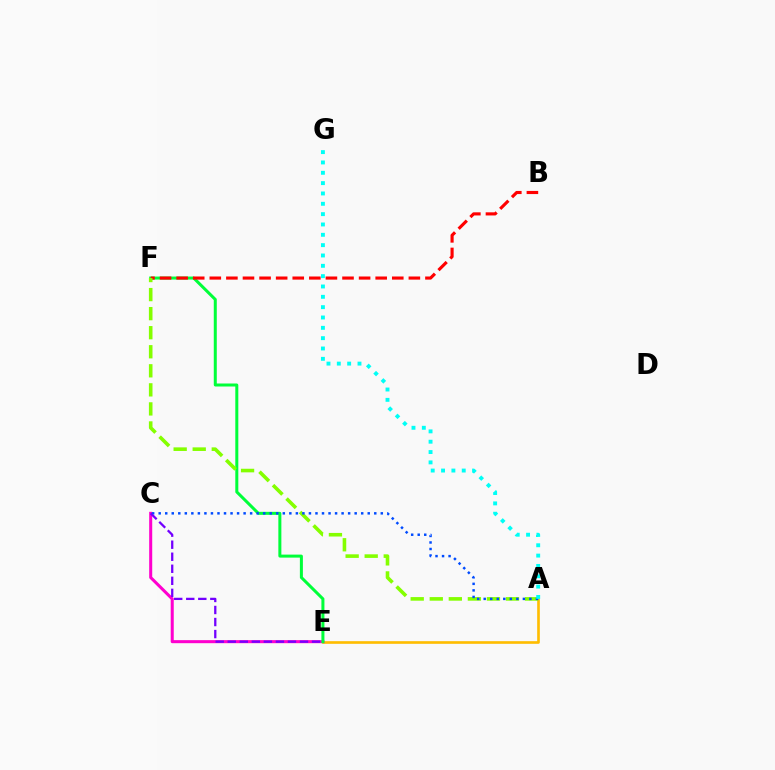{('A', 'E'): [{'color': '#ffbd00', 'line_style': 'solid', 'thickness': 1.9}], ('C', 'E'): [{'color': '#ff00cf', 'line_style': 'solid', 'thickness': 2.19}, {'color': '#7200ff', 'line_style': 'dashed', 'thickness': 1.64}], ('E', 'F'): [{'color': '#00ff39', 'line_style': 'solid', 'thickness': 2.17}], ('B', 'F'): [{'color': '#ff0000', 'line_style': 'dashed', 'thickness': 2.25}], ('A', 'F'): [{'color': '#84ff00', 'line_style': 'dashed', 'thickness': 2.59}], ('A', 'C'): [{'color': '#004bff', 'line_style': 'dotted', 'thickness': 1.77}], ('A', 'G'): [{'color': '#00fff6', 'line_style': 'dotted', 'thickness': 2.81}]}